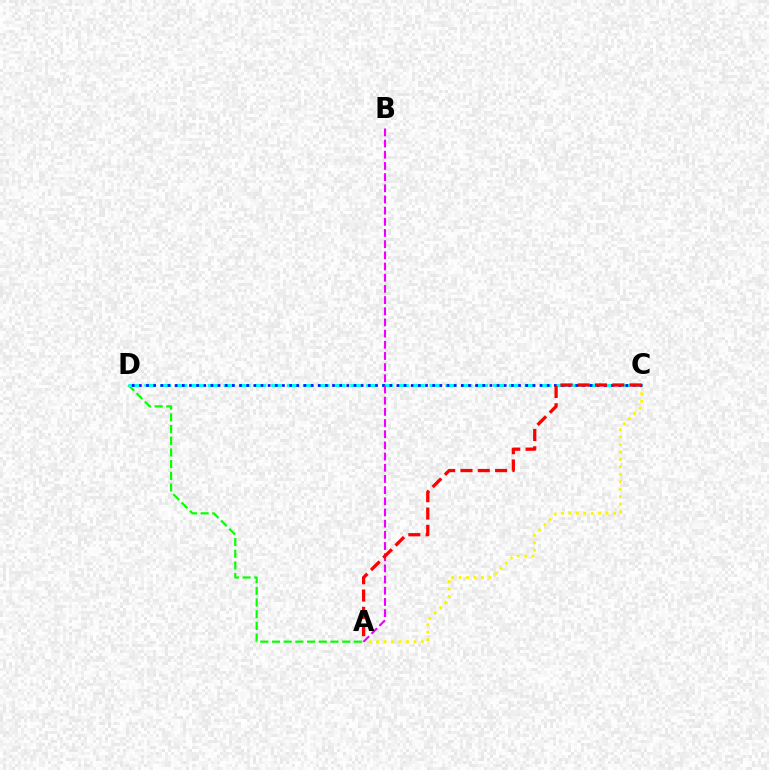{('A', 'D'): [{'color': '#08ff00', 'line_style': 'dashed', 'thickness': 1.59}], ('C', 'D'): [{'color': '#00fff6', 'line_style': 'dashed', 'thickness': 2.15}, {'color': '#0010ff', 'line_style': 'dotted', 'thickness': 1.94}], ('A', 'C'): [{'color': '#fcf500', 'line_style': 'dotted', 'thickness': 2.02}, {'color': '#ff0000', 'line_style': 'dashed', 'thickness': 2.35}], ('A', 'B'): [{'color': '#ee00ff', 'line_style': 'dashed', 'thickness': 1.52}]}